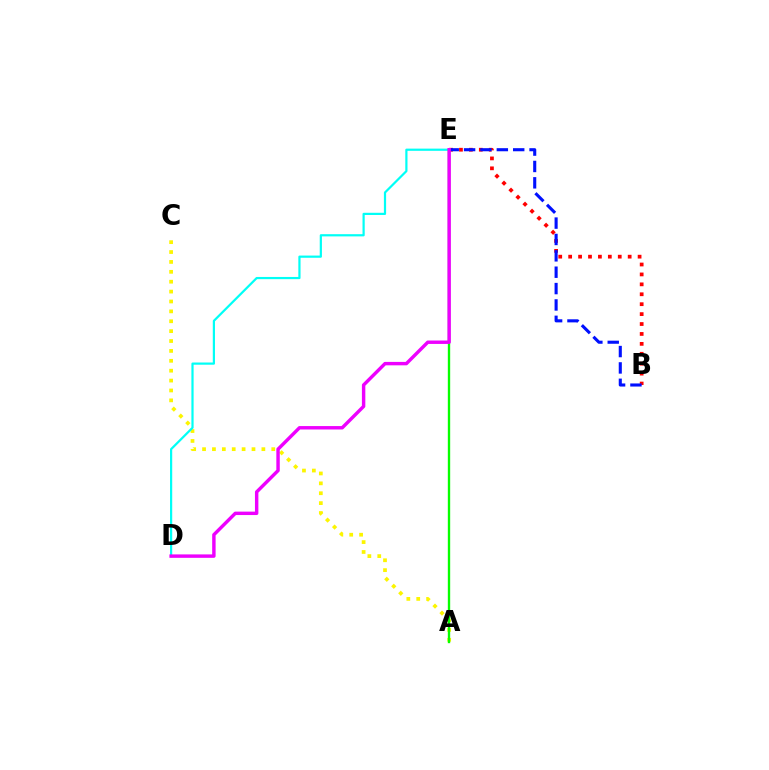{('A', 'C'): [{'color': '#fcf500', 'line_style': 'dotted', 'thickness': 2.69}], ('D', 'E'): [{'color': '#00fff6', 'line_style': 'solid', 'thickness': 1.59}, {'color': '#ee00ff', 'line_style': 'solid', 'thickness': 2.46}], ('B', 'E'): [{'color': '#ff0000', 'line_style': 'dotted', 'thickness': 2.7}, {'color': '#0010ff', 'line_style': 'dashed', 'thickness': 2.22}], ('A', 'E'): [{'color': '#08ff00', 'line_style': 'solid', 'thickness': 1.7}]}